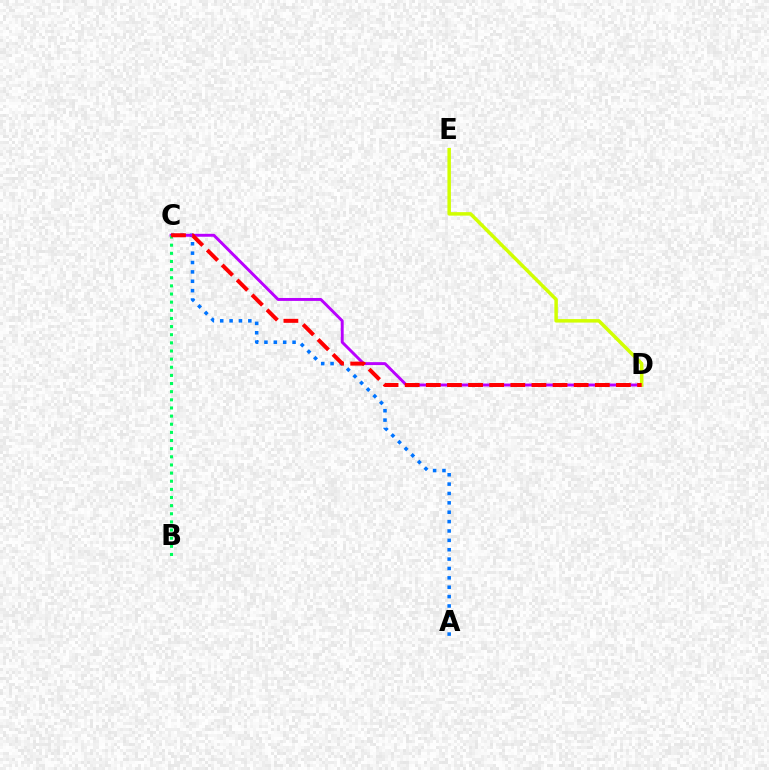{('A', 'C'): [{'color': '#0074ff', 'line_style': 'dotted', 'thickness': 2.55}], ('C', 'D'): [{'color': '#b900ff', 'line_style': 'solid', 'thickness': 2.11}, {'color': '#ff0000', 'line_style': 'dashed', 'thickness': 2.87}], ('B', 'C'): [{'color': '#00ff5c', 'line_style': 'dotted', 'thickness': 2.21}], ('D', 'E'): [{'color': '#d1ff00', 'line_style': 'solid', 'thickness': 2.51}]}